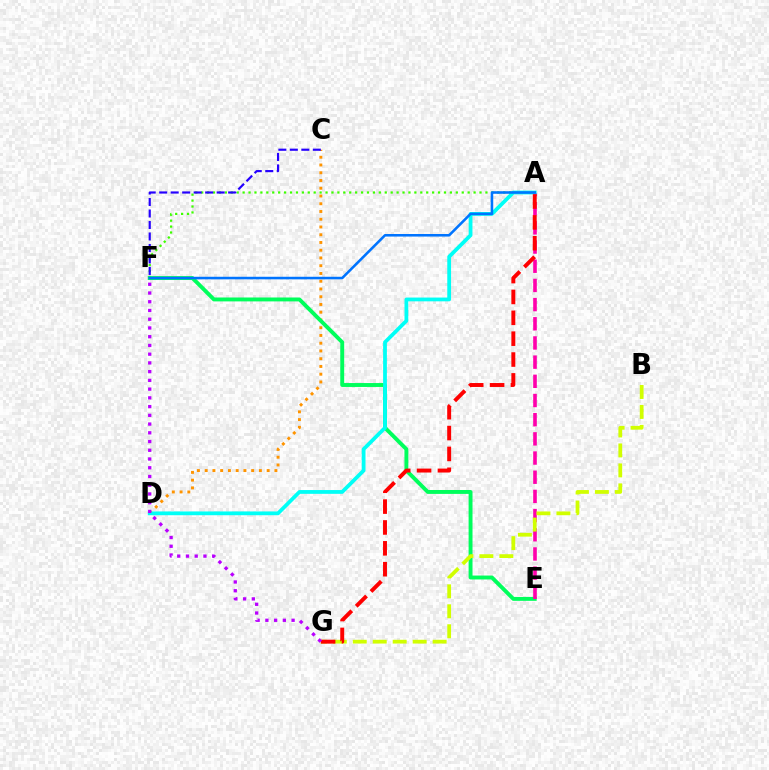{('C', 'D'): [{'color': '#ff9400', 'line_style': 'dotted', 'thickness': 2.11}], ('A', 'F'): [{'color': '#3dff00', 'line_style': 'dotted', 'thickness': 1.61}, {'color': '#0074ff', 'line_style': 'solid', 'thickness': 1.85}], ('E', 'F'): [{'color': '#00ff5c', 'line_style': 'solid', 'thickness': 2.81}], ('C', 'F'): [{'color': '#2500ff', 'line_style': 'dashed', 'thickness': 1.56}], ('A', 'E'): [{'color': '#ff00ac', 'line_style': 'dashed', 'thickness': 2.61}], ('B', 'G'): [{'color': '#d1ff00', 'line_style': 'dashed', 'thickness': 2.71}], ('A', 'D'): [{'color': '#00fff6', 'line_style': 'solid', 'thickness': 2.72}], ('A', 'G'): [{'color': '#ff0000', 'line_style': 'dashed', 'thickness': 2.83}], ('F', 'G'): [{'color': '#b900ff', 'line_style': 'dotted', 'thickness': 2.37}]}